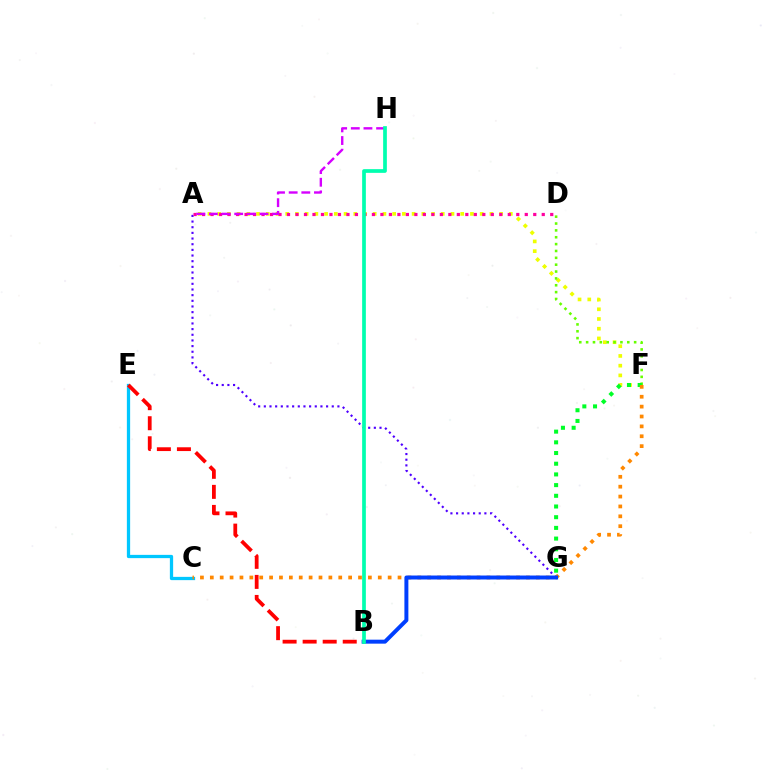{('A', 'F'): [{'color': '#eeff00', 'line_style': 'dotted', 'thickness': 2.64}], ('C', 'E'): [{'color': '#00c7ff', 'line_style': 'solid', 'thickness': 2.35}], ('A', 'G'): [{'color': '#4f00ff', 'line_style': 'dotted', 'thickness': 1.54}], ('D', 'F'): [{'color': '#66ff00', 'line_style': 'dotted', 'thickness': 1.86}], ('B', 'E'): [{'color': '#ff0000', 'line_style': 'dashed', 'thickness': 2.72}], ('F', 'G'): [{'color': '#00ff27', 'line_style': 'dotted', 'thickness': 2.91}], ('C', 'F'): [{'color': '#ff8800', 'line_style': 'dotted', 'thickness': 2.68}], ('B', 'G'): [{'color': '#003fff', 'line_style': 'solid', 'thickness': 2.86}], ('A', 'D'): [{'color': '#ff00a0', 'line_style': 'dotted', 'thickness': 2.31}], ('A', 'H'): [{'color': '#d600ff', 'line_style': 'dashed', 'thickness': 1.72}], ('B', 'H'): [{'color': '#00ffaf', 'line_style': 'solid', 'thickness': 2.67}]}